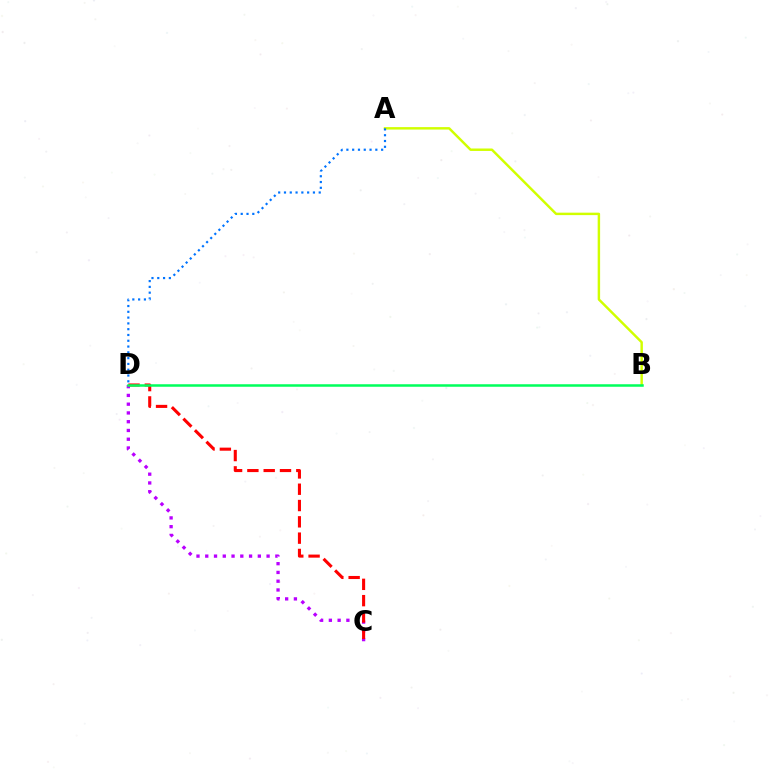{('C', 'D'): [{'color': '#b900ff', 'line_style': 'dotted', 'thickness': 2.38}, {'color': '#ff0000', 'line_style': 'dashed', 'thickness': 2.22}], ('A', 'B'): [{'color': '#d1ff00', 'line_style': 'solid', 'thickness': 1.77}], ('A', 'D'): [{'color': '#0074ff', 'line_style': 'dotted', 'thickness': 1.57}], ('B', 'D'): [{'color': '#00ff5c', 'line_style': 'solid', 'thickness': 1.81}]}